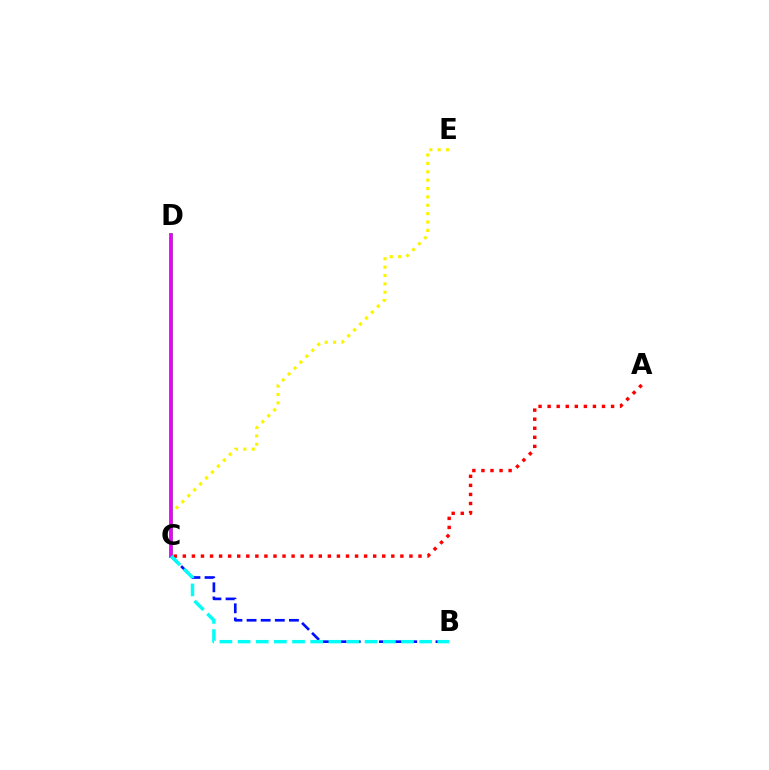{('A', 'C'): [{'color': '#ff0000', 'line_style': 'dotted', 'thickness': 2.46}], ('C', 'E'): [{'color': '#fcf500', 'line_style': 'dotted', 'thickness': 2.27}], ('C', 'D'): [{'color': '#08ff00', 'line_style': 'solid', 'thickness': 2.88}, {'color': '#ee00ff', 'line_style': 'solid', 'thickness': 2.53}], ('B', 'C'): [{'color': '#0010ff', 'line_style': 'dashed', 'thickness': 1.92}, {'color': '#00fff6', 'line_style': 'dashed', 'thickness': 2.47}]}